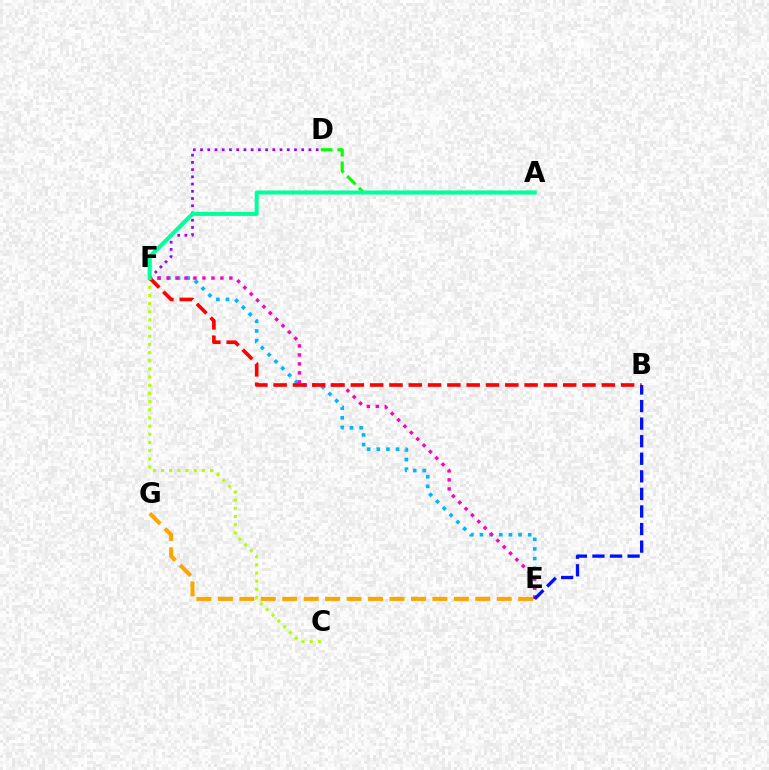{('C', 'F'): [{'color': '#b3ff00', 'line_style': 'dotted', 'thickness': 2.22}], ('D', 'F'): [{'color': '#9b00ff', 'line_style': 'dotted', 'thickness': 1.96}], ('E', 'F'): [{'color': '#00b5ff', 'line_style': 'dotted', 'thickness': 2.62}, {'color': '#ff00bd', 'line_style': 'dotted', 'thickness': 2.44}], ('B', 'F'): [{'color': '#ff0000', 'line_style': 'dashed', 'thickness': 2.62}], ('A', 'D'): [{'color': '#08ff00', 'line_style': 'dashed', 'thickness': 2.26}], ('B', 'E'): [{'color': '#0010ff', 'line_style': 'dashed', 'thickness': 2.39}], ('E', 'G'): [{'color': '#ffa500', 'line_style': 'dashed', 'thickness': 2.91}], ('A', 'F'): [{'color': '#00ff9d', 'line_style': 'solid', 'thickness': 2.91}]}